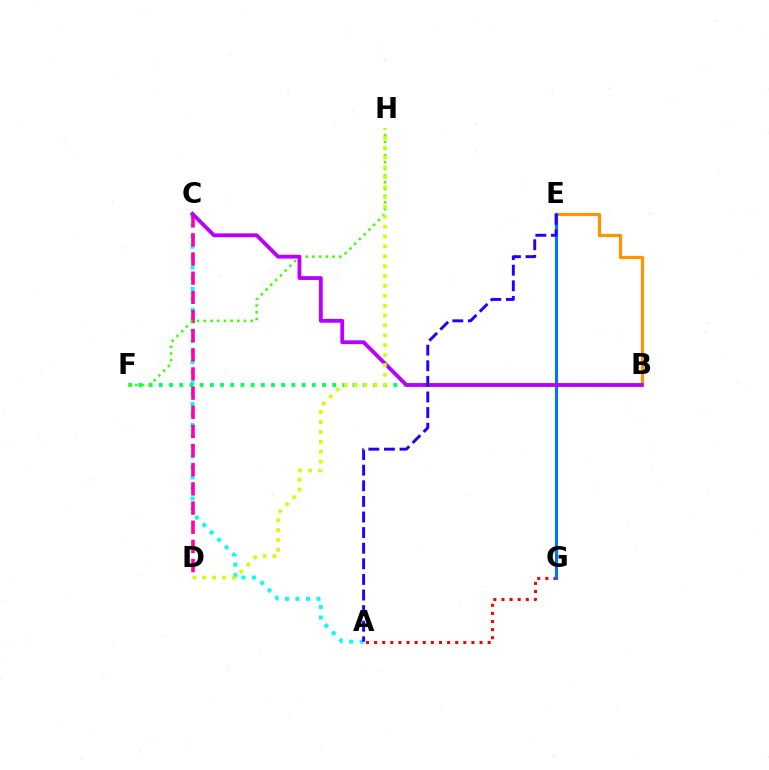{('A', 'C'): [{'color': '#00fff6', 'line_style': 'dotted', 'thickness': 2.85}], ('B', 'F'): [{'color': '#00ff5c', 'line_style': 'dotted', 'thickness': 2.77}], ('B', 'E'): [{'color': '#ff9400', 'line_style': 'solid', 'thickness': 2.3}], ('C', 'D'): [{'color': '#ff00ac', 'line_style': 'dashed', 'thickness': 2.6}], ('F', 'H'): [{'color': '#3dff00', 'line_style': 'dotted', 'thickness': 1.83}], ('A', 'G'): [{'color': '#ff0000', 'line_style': 'dotted', 'thickness': 2.2}], ('E', 'G'): [{'color': '#0074ff', 'line_style': 'solid', 'thickness': 2.25}], ('B', 'C'): [{'color': '#b900ff', 'line_style': 'solid', 'thickness': 2.76}], ('D', 'H'): [{'color': '#d1ff00', 'line_style': 'dotted', 'thickness': 2.68}], ('A', 'E'): [{'color': '#2500ff', 'line_style': 'dashed', 'thickness': 2.12}]}